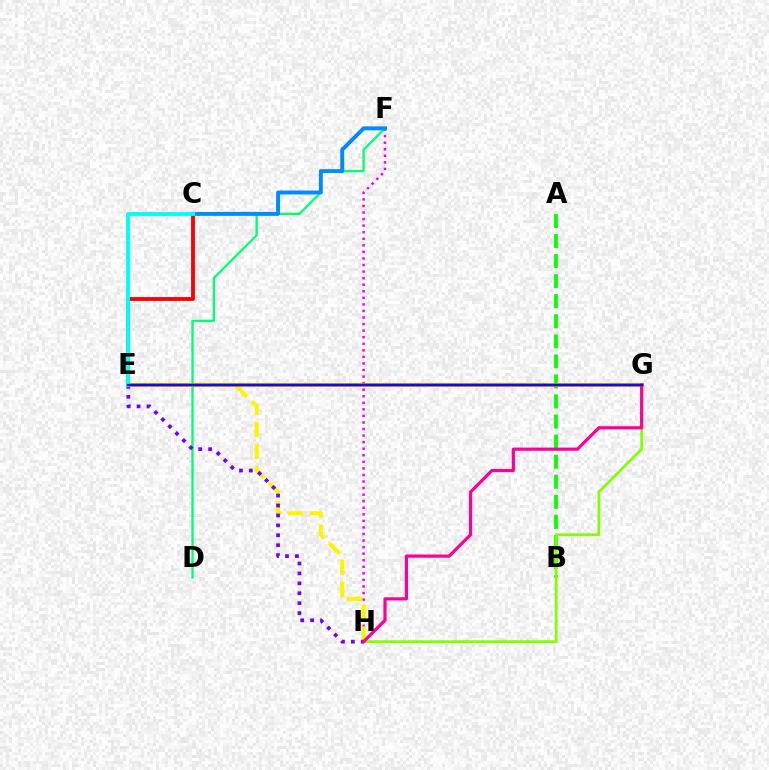{('D', 'F'): [{'color': '#00ff74', 'line_style': 'solid', 'thickness': 1.65}], ('F', 'H'): [{'color': '#ee00ff', 'line_style': 'dotted', 'thickness': 1.78}], ('A', 'B'): [{'color': '#08ff00', 'line_style': 'dashed', 'thickness': 2.72}], ('C', 'F'): [{'color': '#008cff', 'line_style': 'solid', 'thickness': 2.84}], ('C', 'E'): [{'color': '#ff0000', 'line_style': 'solid', 'thickness': 2.75}, {'color': '#00fff6', 'line_style': 'solid', 'thickness': 2.79}], ('E', 'H'): [{'color': '#fcf500', 'line_style': 'dashed', 'thickness': 2.99}, {'color': '#7200ff', 'line_style': 'dotted', 'thickness': 2.7}], ('G', 'H'): [{'color': '#84ff00', 'line_style': 'solid', 'thickness': 1.98}, {'color': '#ff0094', 'line_style': 'solid', 'thickness': 2.3}], ('E', 'G'): [{'color': '#ff7c00', 'line_style': 'solid', 'thickness': 2.77}, {'color': '#0010ff', 'line_style': 'solid', 'thickness': 1.62}]}